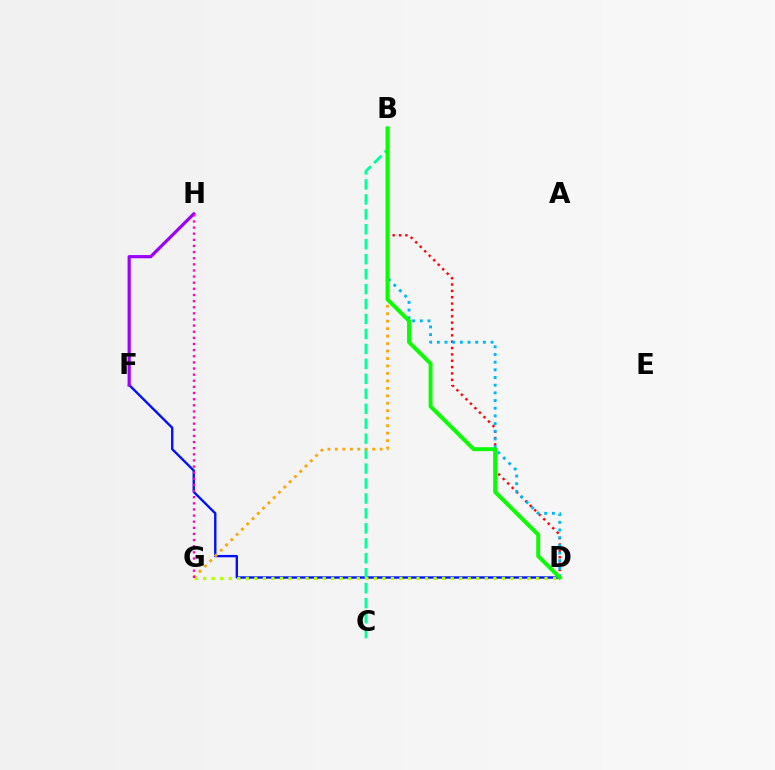{('B', 'D'): [{'color': '#ff0000', 'line_style': 'dotted', 'thickness': 1.73}, {'color': '#00b5ff', 'line_style': 'dotted', 'thickness': 2.09}, {'color': '#08ff00', 'line_style': 'solid', 'thickness': 2.82}], ('D', 'F'): [{'color': '#0010ff', 'line_style': 'solid', 'thickness': 1.7}], ('B', 'C'): [{'color': '#00ff9d', 'line_style': 'dashed', 'thickness': 2.03}], ('D', 'G'): [{'color': '#b3ff00', 'line_style': 'dotted', 'thickness': 2.32}], ('B', 'G'): [{'color': '#ffa500', 'line_style': 'dotted', 'thickness': 2.03}], ('F', 'H'): [{'color': '#9b00ff', 'line_style': 'solid', 'thickness': 2.3}], ('G', 'H'): [{'color': '#ff00bd', 'line_style': 'dotted', 'thickness': 1.66}]}